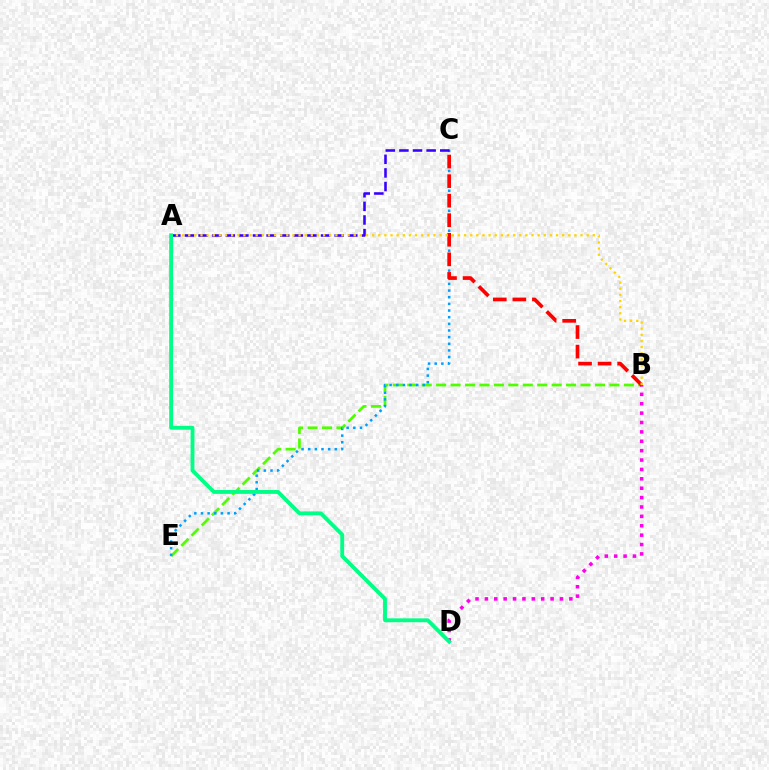{('B', 'E'): [{'color': '#4fff00', 'line_style': 'dashed', 'thickness': 1.96}], ('C', 'E'): [{'color': '#009eff', 'line_style': 'dotted', 'thickness': 1.81}], ('A', 'C'): [{'color': '#3700ff', 'line_style': 'dashed', 'thickness': 1.85}], ('B', 'D'): [{'color': '#ff00ed', 'line_style': 'dotted', 'thickness': 2.55}], ('B', 'C'): [{'color': '#ff0000', 'line_style': 'dashed', 'thickness': 2.66}], ('A', 'B'): [{'color': '#ffd500', 'line_style': 'dotted', 'thickness': 1.67}], ('A', 'D'): [{'color': '#00ff86', 'line_style': 'solid', 'thickness': 2.78}]}